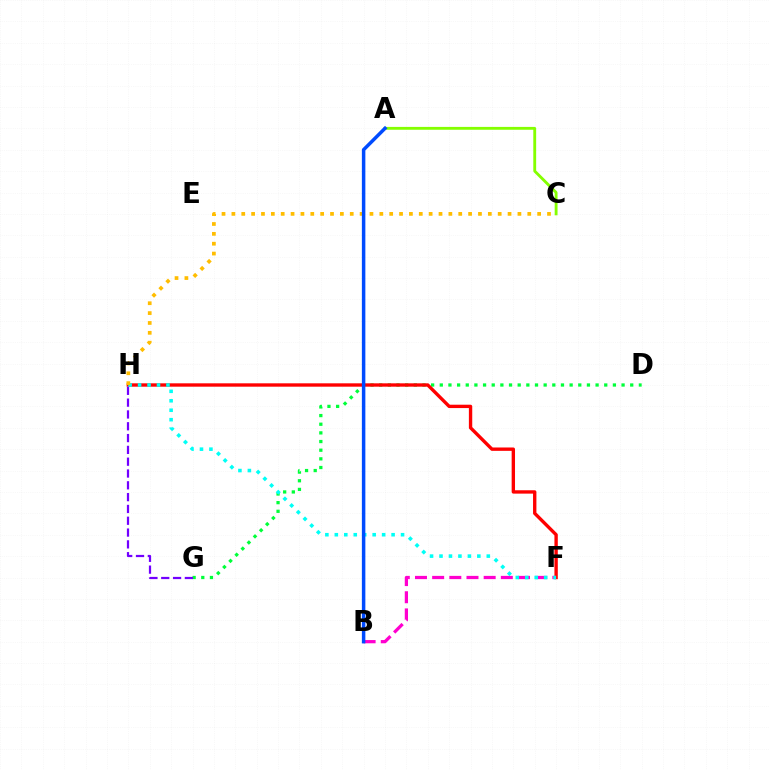{('D', 'G'): [{'color': '#00ff39', 'line_style': 'dotted', 'thickness': 2.35}], ('B', 'F'): [{'color': '#ff00cf', 'line_style': 'dashed', 'thickness': 2.33}], ('F', 'H'): [{'color': '#ff0000', 'line_style': 'solid', 'thickness': 2.42}, {'color': '#00fff6', 'line_style': 'dotted', 'thickness': 2.57}], ('A', 'C'): [{'color': '#84ff00', 'line_style': 'solid', 'thickness': 2.05}], ('G', 'H'): [{'color': '#7200ff', 'line_style': 'dashed', 'thickness': 1.6}], ('C', 'H'): [{'color': '#ffbd00', 'line_style': 'dotted', 'thickness': 2.68}], ('A', 'B'): [{'color': '#004bff', 'line_style': 'solid', 'thickness': 2.51}]}